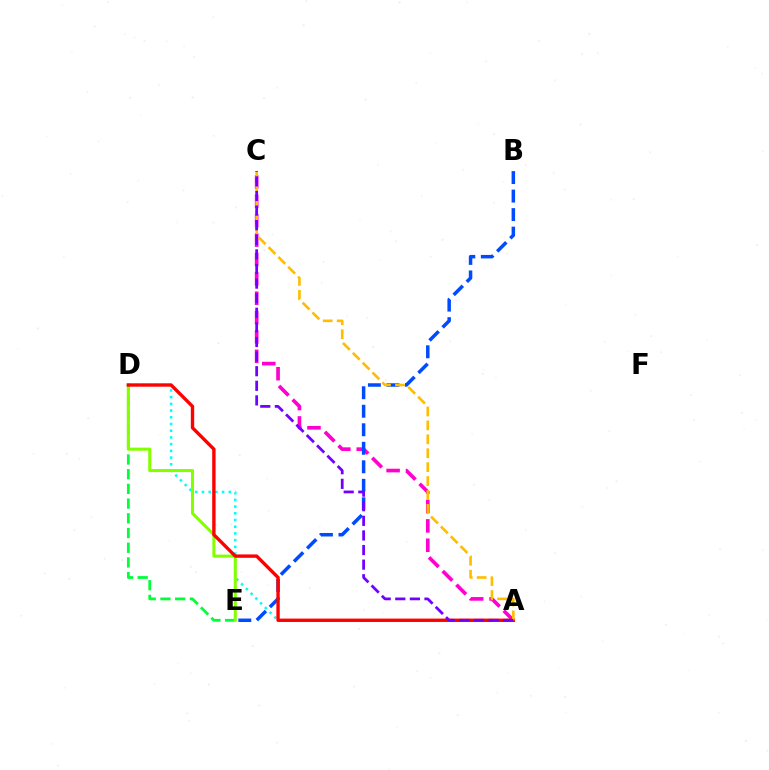{('A', 'C'): [{'color': '#ff00cf', 'line_style': 'dashed', 'thickness': 2.63}, {'color': '#ffbd00', 'line_style': 'dashed', 'thickness': 1.89}, {'color': '#7200ff', 'line_style': 'dashed', 'thickness': 1.98}], ('D', 'E'): [{'color': '#00ff39', 'line_style': 'dashed', 'thickness': 2.0}, {'color': '#84ff00', 'line_style': 'solid', 'thickness': 2.2}], ('A', 'D'): [{'color': '#00fff6', 'line_style': 'dotted', 'thickness': 1.82}, {'color': '#ff0000', 'line_style': 'solid', 'thickness': 2.43}], ('B', 'E'): [{'color': '#004bff', 'line_style': 'dashed', 'thickness': 2.52}]}